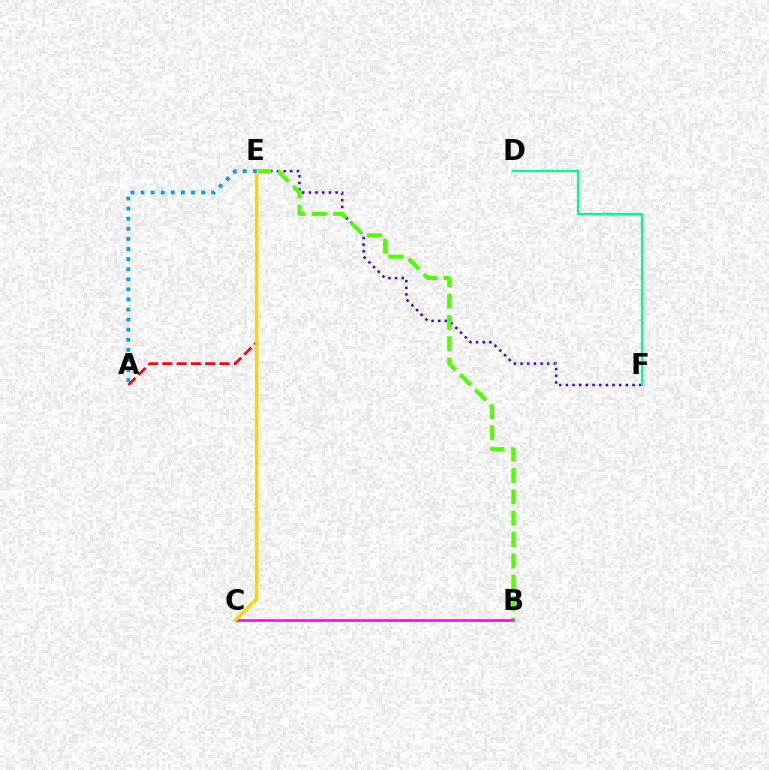{('E', 'F'): [{'color': '#3700ff', 'line_style': 'dotted', 'thickness': 1.81}], ('A', 'E'): [{'color': '#ff0000', 'line_style': 'dashed', 'thickness': 1.94}, {'color': '#009eff', 'line_style': 'dotted', 'thickness': 2.74}], ('B', 'E'): [{'color': '#4fff00', 'line_style': 'dashed', 'thickness': 2.9}], ('D', 'F'): [{'color': '#00ff86', 'line_style': 'solid', 'thickness': 1.61}], ('B', 'C'): [{'color': '#ff00ed', 'line_style': 'solid', 'thickness': 1.82}], ('C', 'E'): [{'color': '#ffd500', 'line_style': 'solid', 'thickness': 2.47}]}